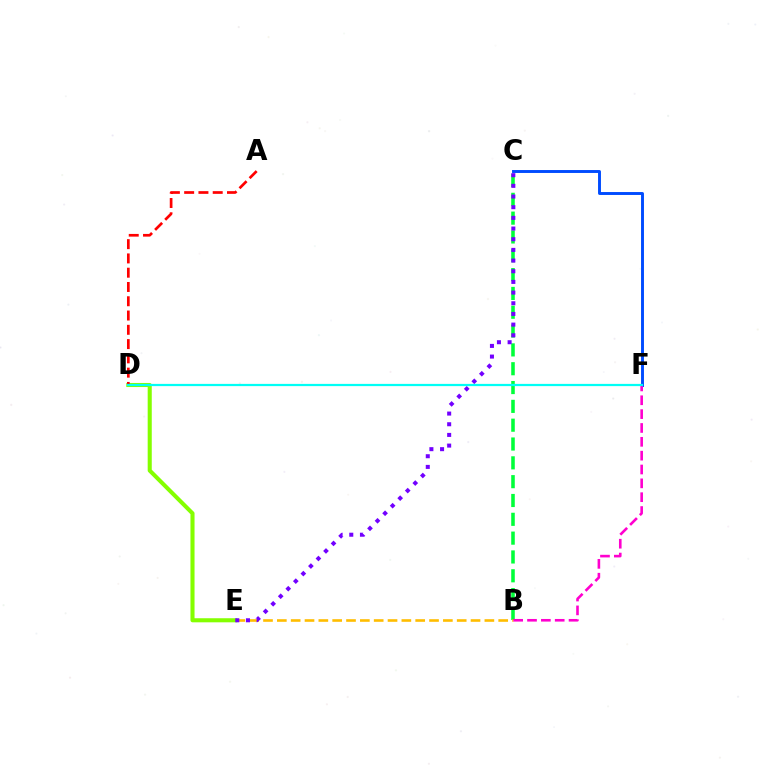{('C', 'F'): [{'color': '#004bff', 'line_style': 'solid', 'thickness': 2.11}], ('B', 'C'): [{'color': '#00ff39', 'line_style': 'dashed', 'thickness': 2.56}], ('B', 'E'): [{'color': '#ffbd00', 'line_style': 'dashed', 'thickness': 1.88}], ('B', 'F'): [{'color': '#ff00cf', 'line_style': 'dashed', 'thickness': 1.88}], ('D', 'E'): [{'color': '#84ff00', 'line_style': 'solid', 'thickness': 2.93}], ('A', 'D'): [{'color': '#ff0000', 'line_style': 'dashed', 'thickness': 1.94}], ('C', 'E'): [{'color': '#7200ff', 'line_style': 'dotted', 'thickness': 2.9}], ('D', 'F'): [{'color': '#00fff6', 'line_style': 'solid', 'thickness': 1.6}]}